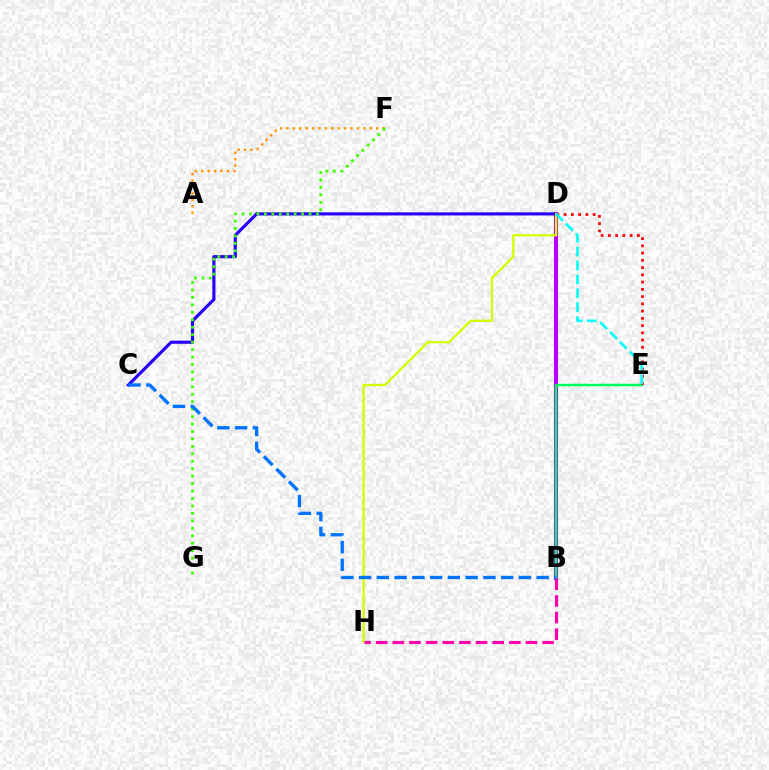{('B', 'D'): [{'color': '#b900ff', 'line_style': 'solid', 'thickness': 2.94}], ('C', 'D'): [{'color': '#2500ff', 'line_style': 'solid', 'thickness': 2.26}], ('D', 'H'): [{'color': '#d1ff00', 'line_style': 'solid', 'thickness': 1.68}], ('B', 'E'): [{'color': '#00ff5c', 'line_style': 'solid', 'thickness': 1.78}], ('A', 'F'): [{'color': '#ff9400', 'line_style': 'dotted', 'thickness': 1.74}], ('B', 'H'): [{'color': '#ff00ac', 'line_style': 'dashed', 'thickness': 2.26}], ('D', 'E'): [{'color': '#ff0000', 'line_style': 'dotted', 'thickness': 1.97}, {'color': '#00fff6', 'line_style': 'dashed', 'thickness': 1.89}], ('F', 'G'): [{'color': '#3dff00', 'line_style': 'dotted', 'thickness': 2.02}], ('B', 'C'): [{'color': '#0074ff', 'line_style': 'dashed', 'thickness': 2.41}]}